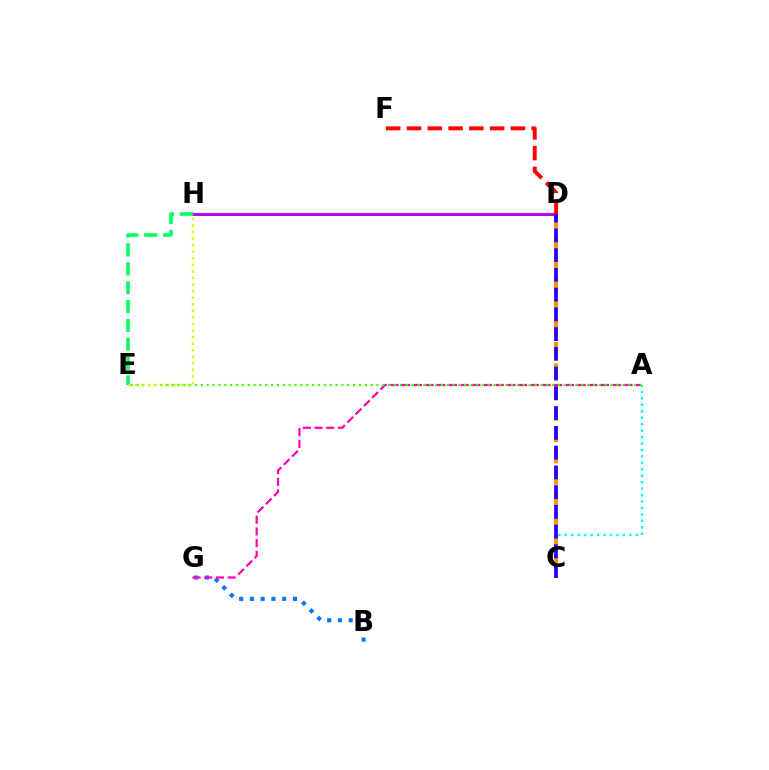{('D', 'H'): [{'color': '#b900ff', 'line_style': 'solid', 'thickness': 2.18}], ('E', 'H'): [{'color': '#00ff5c', 'line_style': 'dashed', 'thickness': 2.56}, {'color': '#d1ff00', 'line_style': 'dotted', 'thickness': 1.78}], ('B', 'G'): [{'color': '#0074ff', 'line_style': 'dotted', 'thickness': 2.92}], ('A', 'C'): [{'color': '#00fff6', 'line_style': 'dotted', 'thickness': 1.75}], ('D', 'F'): [{'color': '#ff0000', 'line_style': 'dashed', 'thickness': 2.82}], ('C', 'D'): [{'color': '#ff9400', 'line_style': 'dashed', 'thickness': 2.9}, {'color': '#2500ff', 'line_style': 'dashed', 'thickness': 2.68}], ('A', 'G'): [{'color': '#ff00ac', 'line_style': 'dashed', 'thickness': 1.59}], ('A', 'E'): [{'color': '#3dff00', 'line_style': 'dotted', 'thickness': 1.59}]}